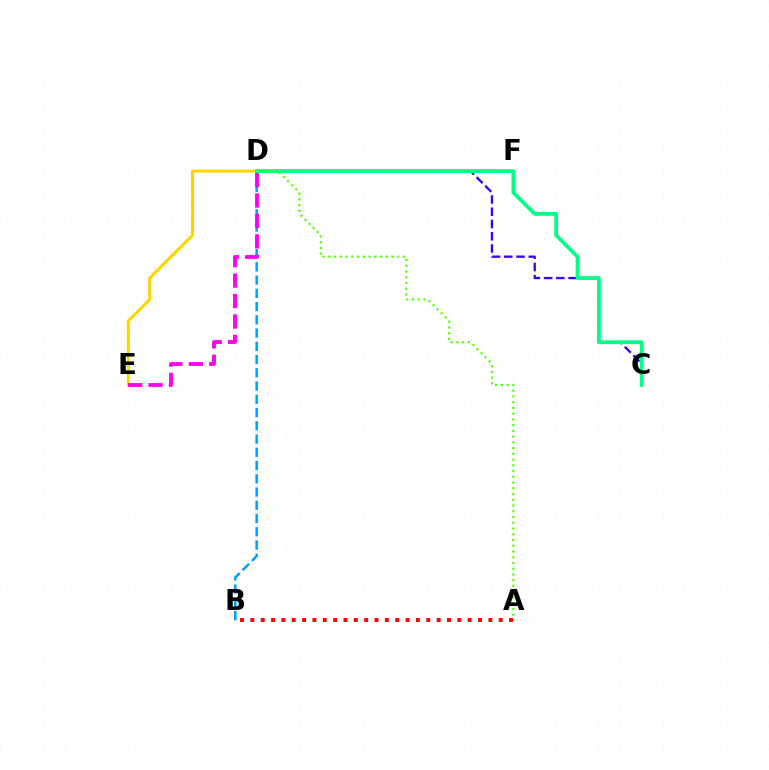{('B', 'D'): [{'color': '#009eff', 'line_style': 'dashed', 'thickness': 1.8}], ('D', 'E'): [{'color': '#ffd500', 'line_style': 'solid', 'thickness': 2.21}, {'color': '#ff00ed', 'line_style': 'dashed', 'thickness': 2.77}], ('C', 'D'): [{'color': '#3700ff', 'line_style': 'dashed', 'thickness': 1.66}, {'color': '#00ff86', 'line_style': 'solid', 'thickness': 2.72}], ('A', 'D'): [{'color': '#4fff00', 'line_style': 'dotted', 'thickness': 1.56}], ('A', 'B'): [{'color': '#ff0000', 'line_style': 'dotted', 'thickness': 2.81}]}